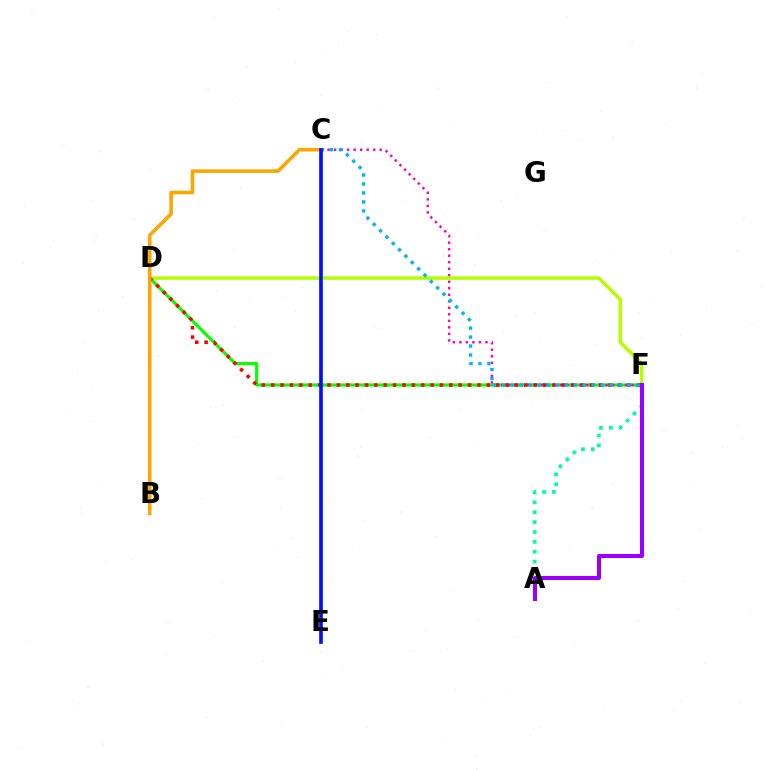{('D', 'F'): [{'color': '#08ff00', 'line_style': 'solid', 'thickness': 2.29}, {'color': '#b3ff00', 'line_style': 'solid', 'thickness': 2.52}, {'color': '#ff0000', 'line_style': 'dotted', 'thickness': 2.55}], ('C', 'F'): [{'color': '#ff00bd', 'line_style': 'dotted', 'thickness': 1.77}, {'color': '#00b5ff', 'line_style': 'dotted', 'thickness': 2.44}], ('A', 'F'): [{'color': '#00ff9d', 'line_style': 'dotted', 'thickness': 2.68}, {'color': '#9b00ff', 'line_style': 'solid', 'thickness': 2.91}], ('B', 'C'): [{'color': '#ffa500', 'line_style': 'solid', 'thickness': 2.59}], ('C', 'E'): [{'color': '#0010ff', 'line_style': 'solid', 'thickness': 2.63}]}